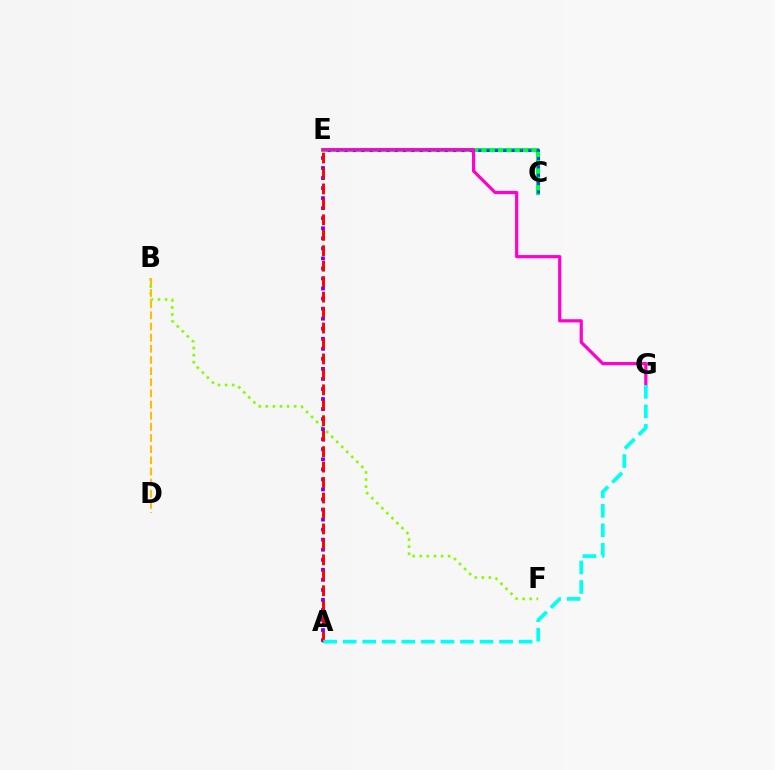{('B', 'F'): [{'color': '#84ff00', 'line_style': 'dotted', 'thickness': 1.92}], ('C', 'E'): [{'color': '#00ff39', 'line_style': 'solid', 'thickness': 2.86}, {'color': '#004bff', 'line_style': 'dotted', 'thickness': 2.27}], ('E', 'G'): [{'color': '#ff00cf', 'line_style': 'solid', 'thickness': 2.3}], ('A', 'E'): [{'color': '#7200ff', 'line_style': 'dotted', 'thickness': 2.73}, {'color': '#ff0000', 'line_style': 'dashed', 'thickness': 2.1}], ('A', 'G'): [{'color': '#00fff6', 'line_style': 'dashed', 'thickness': 2.66}], ('B', 'D'): [{'color': '#ffbd00', 'line_style': 'dashed', 'thickness': 1.51}]}